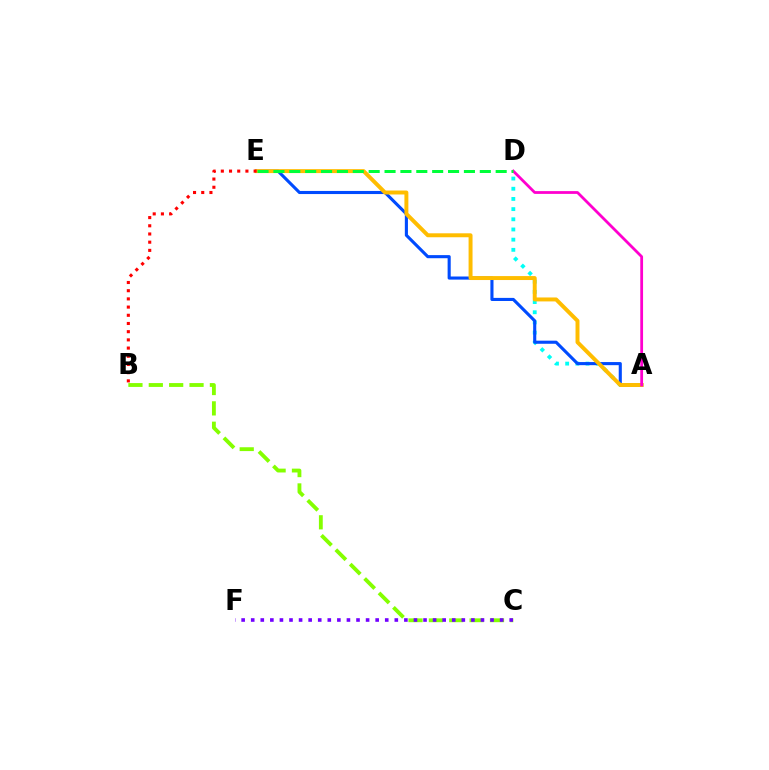{('B', 'C'): [{'color': '#84ff00', 'line_style': 'dashed', 'thickness': 2.77}], ('A', 'D'): [{'color': '#00fff6', 'line_style': 'dotted', 'thickness': 2.77}, {'color': '#ff00cf', 'line_style': 'solid', 'thickness': 2.0}], ('A', 'E'): [{'color': '#004bff', 'line_style': 'solid', 'thickness': 2.24}, {'color': '#ffbd00', 'line_style': 'solid', 'thickness': 2.85}], ('D', 'E'): [{'color': '#00ff39', 'line_style': 'dashed', 'thickness': 2.16}], ('B', 'E'): [{'color': '#ff0000', 'line_style': 'dotted', 'thickness': 2.23}], ('C', 'F'): [{'color': '#7200ff', 'line_style': 'dotted', 'thickness': 2.6}]}